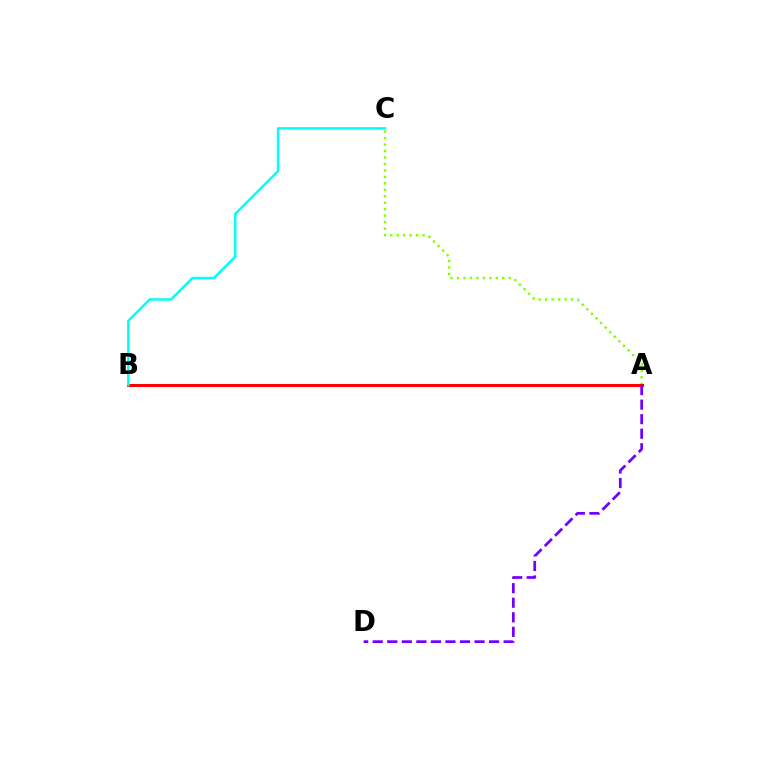{('A', 'C'): [{'color': '#84ff00', 'line_style': 'dotted', 'thickness': 1.76}], ('A', 'B'): [{'color': '#ff0000', 'line_style': 'solid', 'thickness': 2.19}], ('B', 'C'): [{'color': '#00fff6', 'line_style': 'solid', 'thickness': 1.78}], ('A', 'D'): [{'color': '#7200ff', 'line_style': 'dashed', 'thickness': 1.98}]}